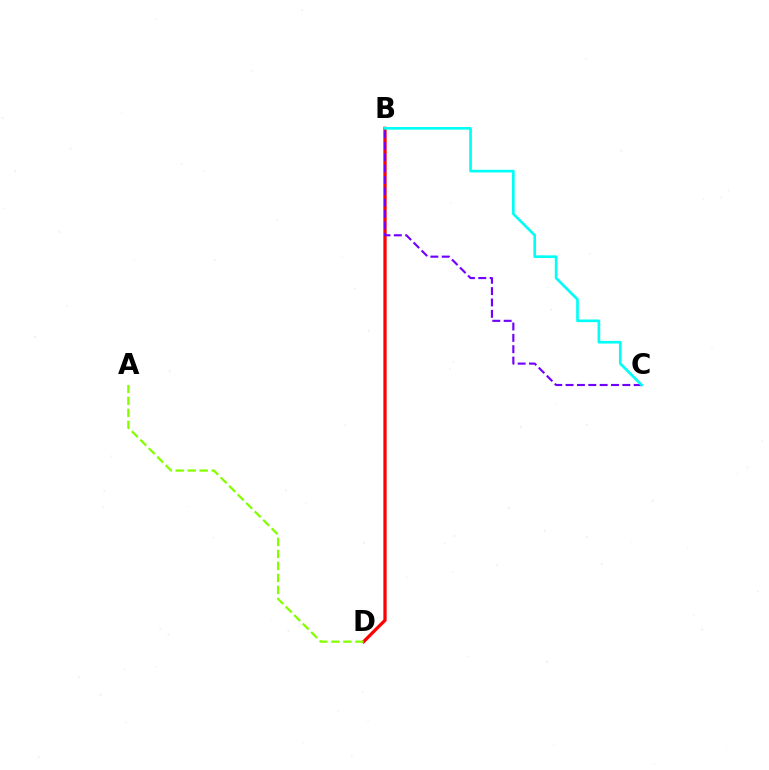{('B', 'D'): [{'color': '#ff0000', 'line_style': 'solid', 'thickness': 2.35}], ('B', 'C'): [{'color': '#7200ff', 'line_style': 'dashed', 'thickness': 1.54}, {'color': '#00fff6', 'line_style': 'solid', 'thickness': 1.92}], ('A', 'D'): [{'color': '#84ff00', 'line_style': 'dashed', 'thickness': 1.63}]}